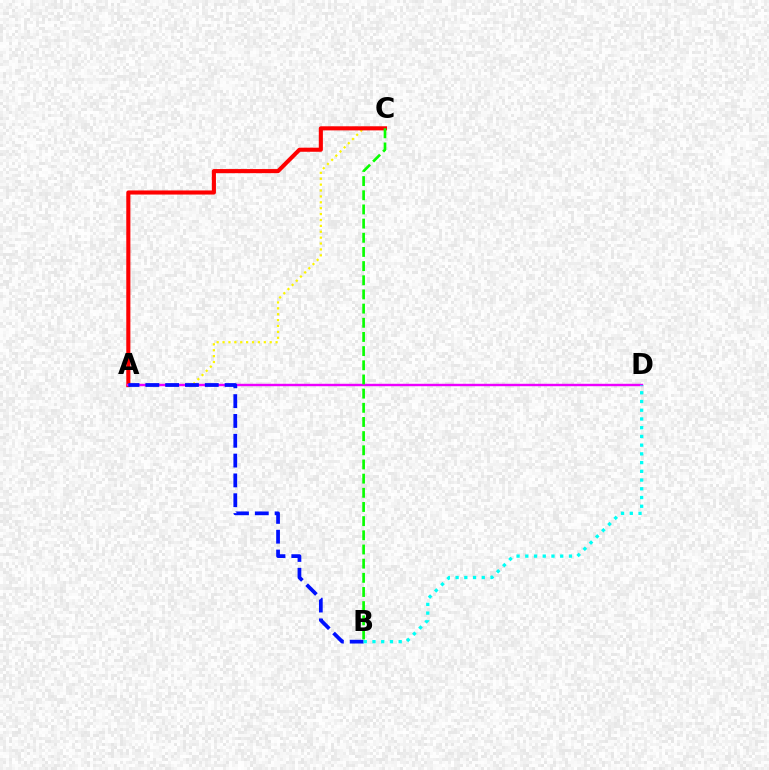{('A', 'C'): [{'color': '#fcf500', 'line_style': 'dotted', 'thickness': 1.6}, {'color': '#ff0000', 'line_style': 'solid', 'thickness': 2.95}], ('A', 'D'): [{'color': '#ee00ff', 'line_style': 'solid', 'thickness': 1.75}], ('A', 'B'): [{'color': '#0010ff', 'line_style': 'dashed', 'thickness': 2.69}], ('B', 'D'): [{'color': '#00fff6', 'line_style': 'dotted', 'thickness': 2.37}], ('B', 'C'): [{'color': '#08ff00', 'line_style': 'dashed', 'thickness': 1.92}]}